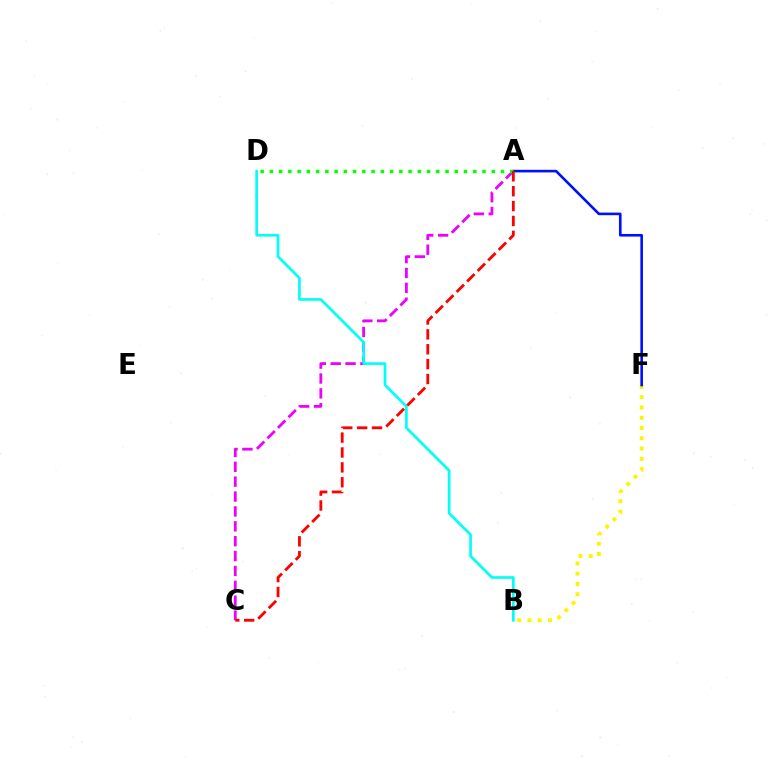{('A', 'C'): [{'color': '#ee00ff', 'line_style': 'dashed', 'thickness': 2.02}, {'color': '#ff0000', 'line_style': 'dashed', 'thickness': 2.02}], ('B', 'F'): [{'color': '#fcf500', 'line_style': 'dotted', 'thickness': 2.79}], ('A', 'F'): [{'color': '#0010ff', 'line_style': 'solid', 'thickness': 1.88}], ('A', 'D'): [{'color': '#08ff00', 'line_style': 'dotted', 'thickness': 2.51}], ('B', 'D'): [{'color': '#00fff6', 'line_style': 'solid', 'thickness': 1.94}]}